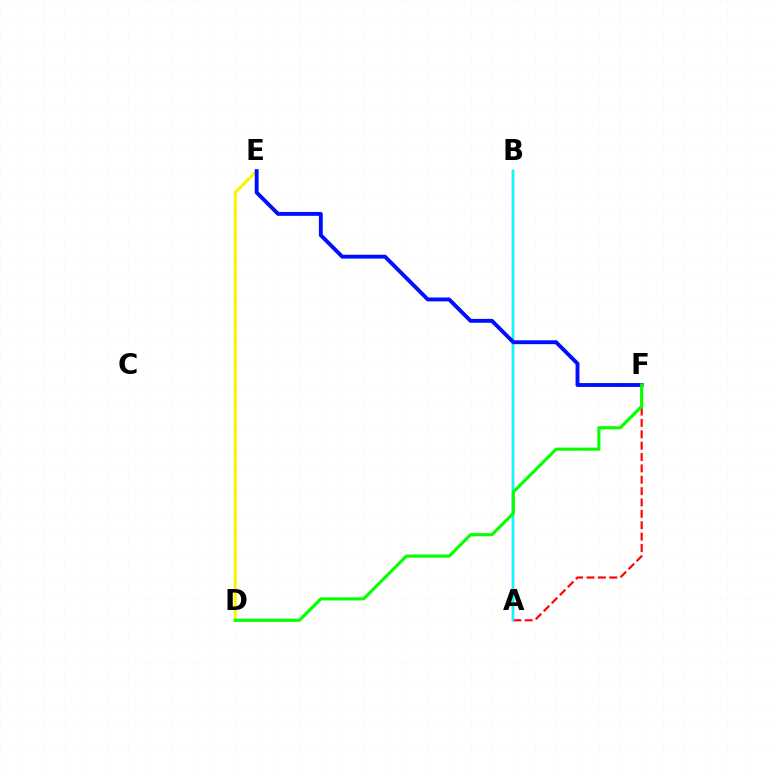{('A', 'B'): [{'color': '#ee00ff', 'line_style': 'solid', 'thickness': 1.67}, {'color': '#00fff6', 'line_style': 'solid', 'thickness': 1.68}], ('A', 'F'): [{'color': '#ff0000', 'line_style': 'dashed', 'thickness': 1.54}], ('D', 'E'): [{'color': '#fcf500', 'line_style': 'solid', 'thickness': 2.2}], ('E', 'F'): [{'color': '#0010ff', 'line_style': 'solid', 'thickness': 2.8}], ('D', 'F'): [{'color': '#08ff00', 'line_style': 'solid', 'thickness': 2.26}]}